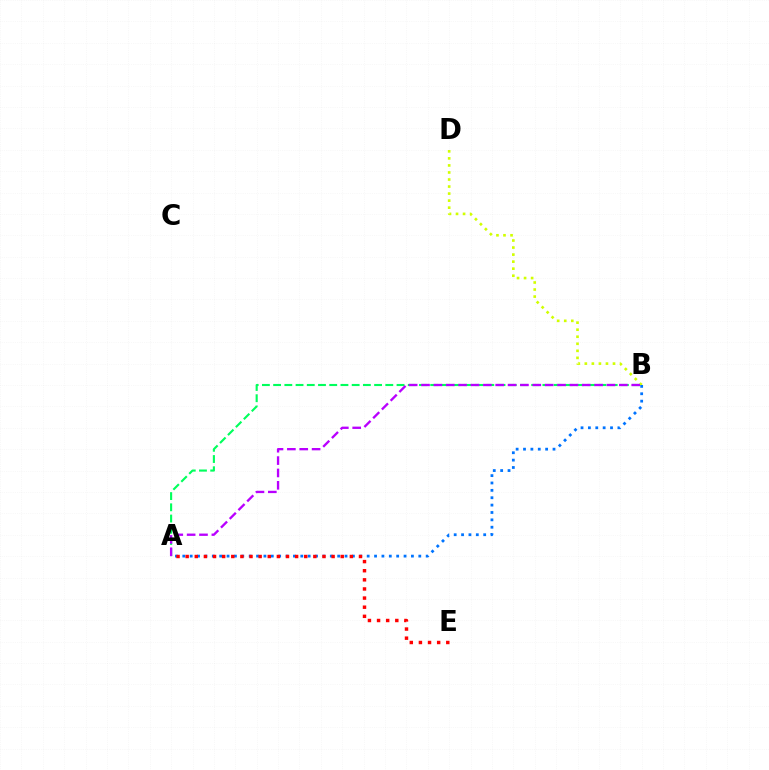{('A', 'B'): [{'color': '#00ff5c', 'line_style': 'dashed', 'thickness': 1.52}, {'color': '#b900ff', 'line_style': 'dashed', 'thickness': 1.68}, {'color': '#0074ff', 'line_style': 'dotted', 'thickness': 2.0}], ('B', 'D'): [{'color': '#d1ff00', 'line_style': 'dotted', 'thickness': 1.91}], ('A', 'E'): [{'color': '#ff0000', 'line_style': 'dotted', 'thickness': 2.48}]}